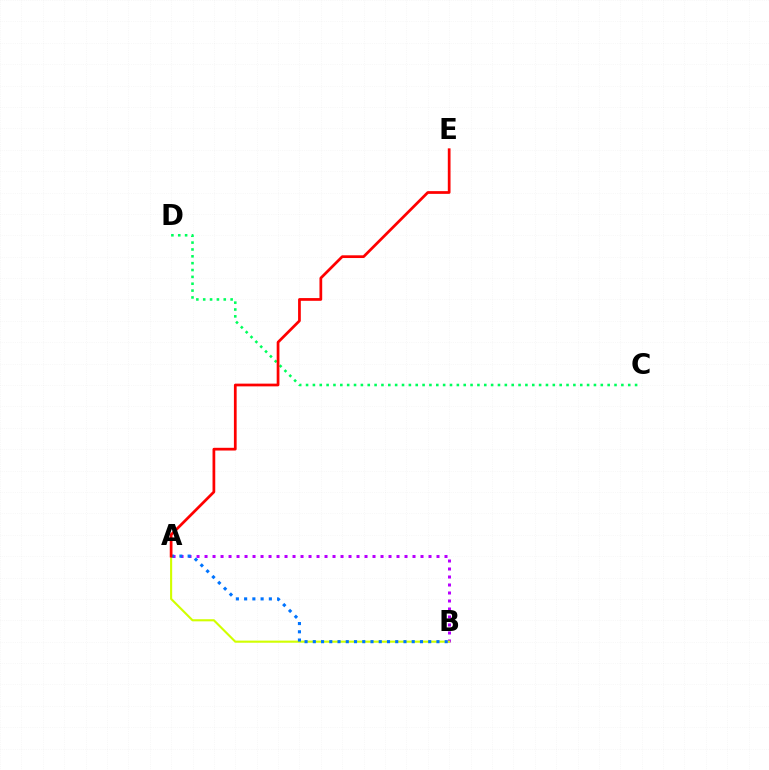{('C', 'D'): [{'color': '#00ff5c', 'line_style': 'dotted', 'thickness': 1.86}], ('A', 'B'): [{'color': '#b900ff', 'line_style': 'dotted', 'thickness': 2.17}, {'color': '#d1ff00', 'line_style': 'solid', 'thickness': 1.53}, {'color': '#0074ff', 'line_style': 'dotted', 'thickness': 2.24}], ('A', 'E'): [{'color': '#ff0000', 'line_style': 'solid', 'thickness': 1.97}]}